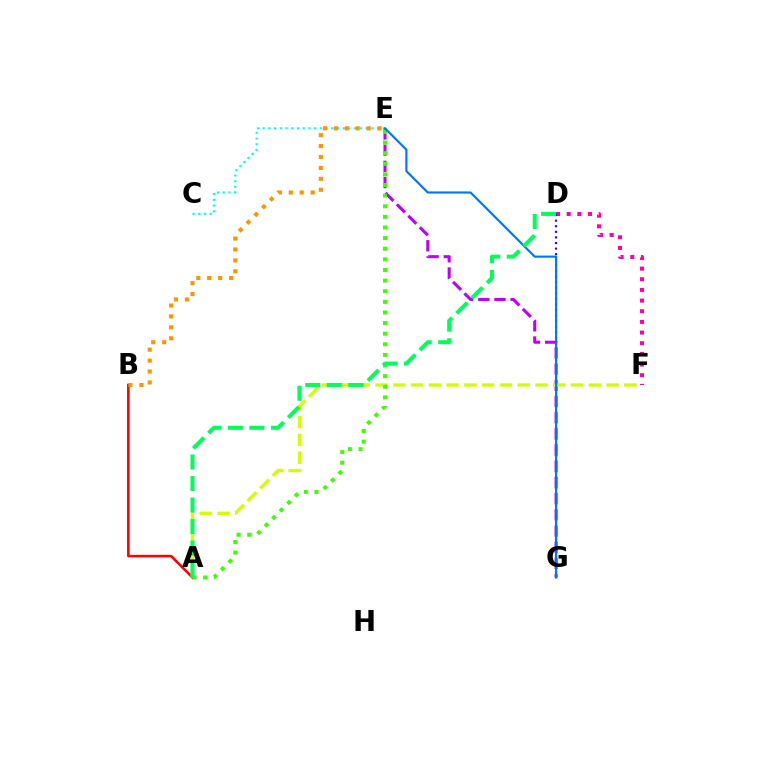{('E', 'G'): [{'color': '#b900ff', 'line_style': 'dashed', 'thickness': 2.2}, {'color': '#0074ff', 'line_style': 'solid', 'thickness': 1.54}], ('D', 'F'): [{'color': '#ff00ac', 'line_style': 'dotted', 'thickness': 2.9}], ('C', 'E'): [{'color': '#00fff6', 'line_style': 'dotted', 'thickness': 1.55}], ('A', 'B'): [{'color': '#ff0000', 'line_style': 'solid', 'thickness': 1.85}], ('A', 'F'): [{'color': '#d1ff00', 'line_style': 'dashed', 'thickness': 2.41}], ('D', 'G'): [{'color': '#2500ff', 'line_style': 'dotted', 'thickness': 1.52}], ('A', 'E'): [{'color': '#3dff00', 'line_style': 'dotted', 'thickness': 2.89}], ('A', 'D'): [{'color': '#00ff5c', 'line_style': 'dashed', 'thickness': 2.92}], ('B', 'E'): [{'color': '#ff9400', 'line_style': 'dotted', 'thickness': 2.97}]}